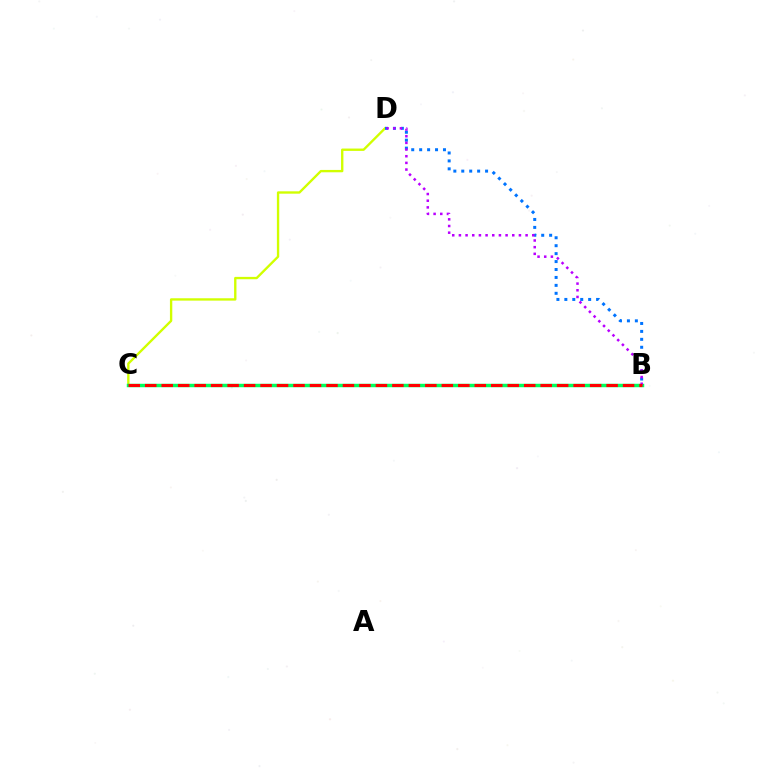{('C', 'D'): [{'color': '#d1ff00', 'line_style': 'solid', 'thickness': 1.7}], ('B', 'D'): [{'color': '#0074ff', 'line_style': 'dotted', 'thickness': 2.16}, {'color': '#b900ff', 'line_style': 'dotted', 'thickness': 1.81}], ('B', 'C'): [{'color': '#00ff5c', 'line_style': 'solid', 'thickness': 2.48}, {'color': '#ff0000', 'line_style': 'dashed', 'thickness': 2.24}]}